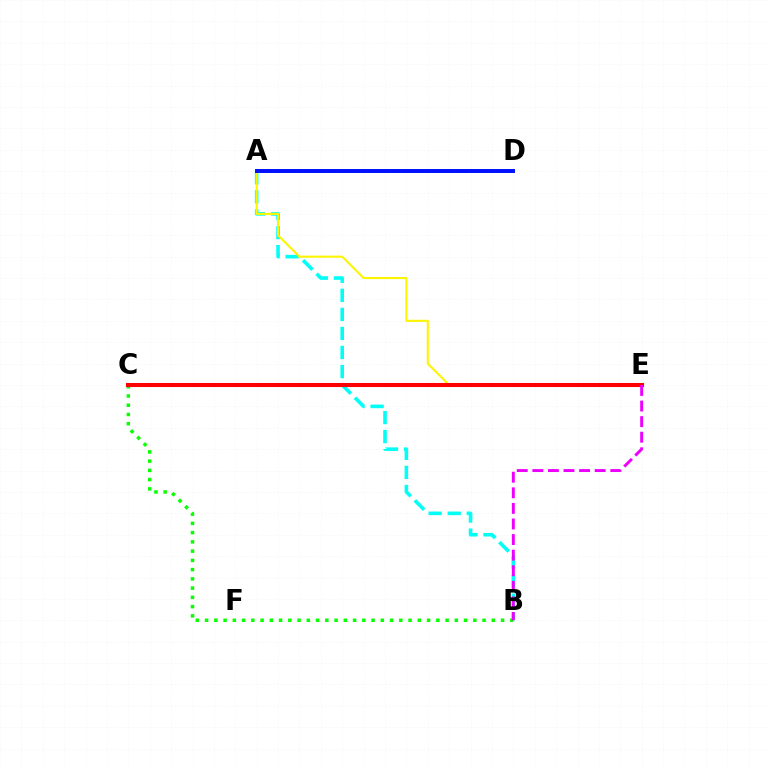{('A', 'B'): [{'color': '#00fff6', 'line_style': 'dashed', 'thickness': 2.59}], ('A', 'E'): [{'color': '#fcf500', 'line_style': 'solid', 'thickness': 1.51}], ('B', 'C'): [{'color': '#08ff00', 'line_style': 'dotted', 'thickness': 2.51}], ('C', 'E'): [{'color': '#ff0000', 'line_style': 'solid', 'thickness': 2.93}], ('B', 'E'): [{'color': '#ee00ff', 'line_style': 'dashed', 'thickness': 2.12}], ('A', 'D'): [{'color': '#0010ff', 'line_style': 'solid', 'thickness': 2.85}]}